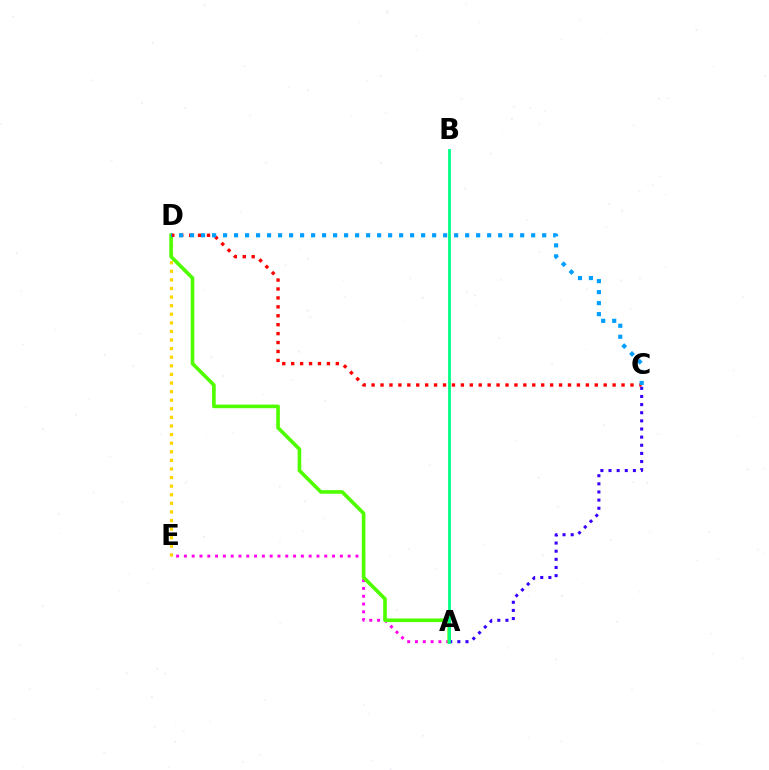{('A', 'E'): [{'color': '#ff00ed', 'line_style': 'dotted', 'thickness': 2.12}], ('D', 'E'): [{'color': '#ffd500', 'line_style': 'dotted', 'thickness': 2.33}], ('A', 'D'): [{'color': '#4fff00', 'line_style': 'solid', 'thickness': 2.61}], ('A', 'C'): [{'color': '#3700ff', 'line_style': 'dotted', 'thickness': 2.21}], ('C', 'D'): [{'color': '#ff0000', 'line_style': 'dotted', 'thickness': 2.43}, {'color': '#009eff', 'line_style': 'dotted', 'thickness': 2.99}], ('A', 'B'): [{'color': '#00ff86', 'line_style': 'solid', 'thickness': 2.02}]}